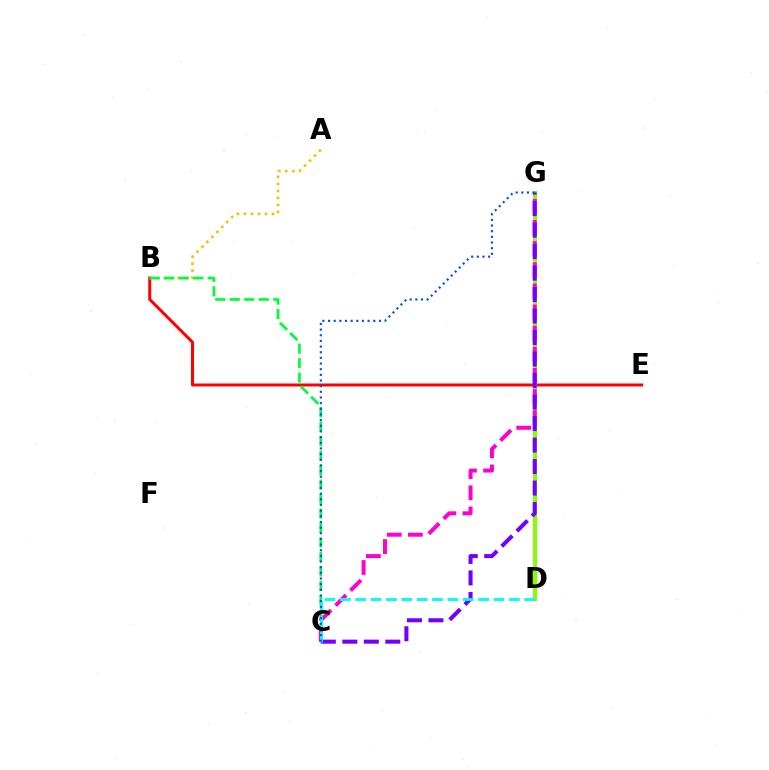{('B', 'E'): [{'color': '#ff0000', 'line_style': 'solid', 'thickness': 2.15}], ('A', 'B'): [{'color': '#ffbd00', 'line_style': 'dotted', 'thickness': 1.91}], ('D', 'G'): [{'color': '#84ff00', 'line_style': 'solid', 'thickness': 2.9}], ('B', 'C'): [{'color': '#00ff39', 'line_style': 'dashed', 'thickness': 1.97}], ('C', 'G'): [{'color': '#ff00cf', 'line_style': 'dashed', 'thickness': 2.87}, {'color': '#7200ff', 'line_style': 'dashed', 'thickness': 2.92}, {'color': '#004bff', 'line_style': 'dotted', 'thickness': 1.54}], ('C', 'D'): [{'color': '#00fff6', 'line_style': 'dashed', 'thickness': 2.09}]}